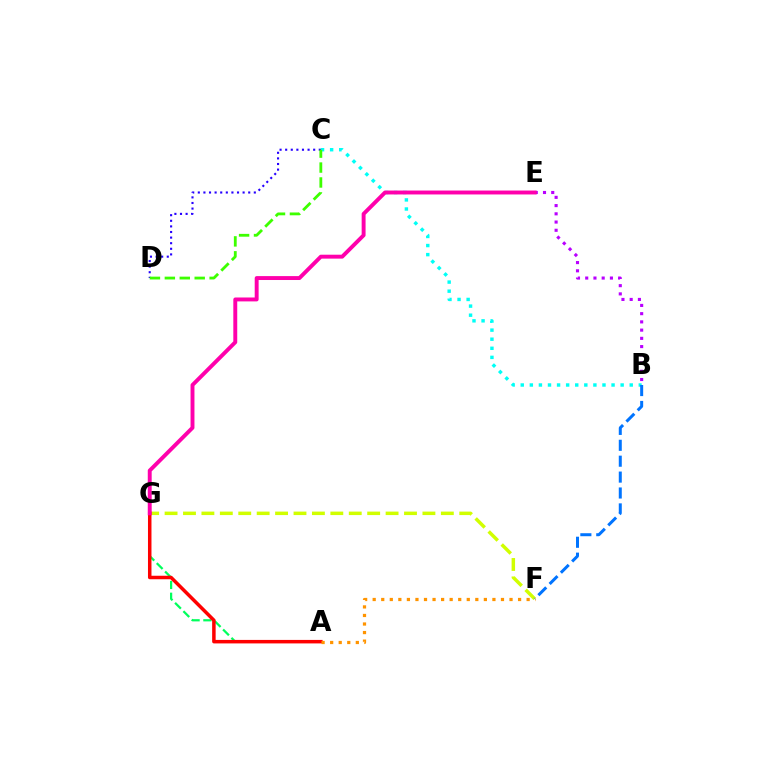{('B', 'C'): [{'color': '#00fff6', 'line_style': 'dotted', 'thickness': 2.47}], ('F', 'G'): [{'color': '#d1ff00', 'line_style': 'dashed', 'thickness': 2.5}], ('B', 'F'): [{'color': '#0074ff', 'line_style': 'dashed', 'thickness': 2.16}], ('B', 'E'): [{'color': '#b900ff', 'line_style': 'dotted', 'thickness': 2.24}], ('A', 'G'): [{'color': '#00ff5c', 'line_style': 'dashed', 'thickness': 1.61}, {'color': '#ff0000', 'line_style': 'solid', 'thickness': 2.52}], ('A', 'F'): [{'color': '#ff9400', 'line_style': 'dotted', 'thickness': 2.32}], ('C', 'D'): [{'color': '#2500ff', 'line_style': 'dotted', 'thickness': 1.52}, {'color': '#3dff00', 'line_style': 'dashed', 'thickness': 2.03}], ('E', 'G'): [{'color': '#ff00ac', 'line_style': 'solid', 'thickness': 2.82}]}